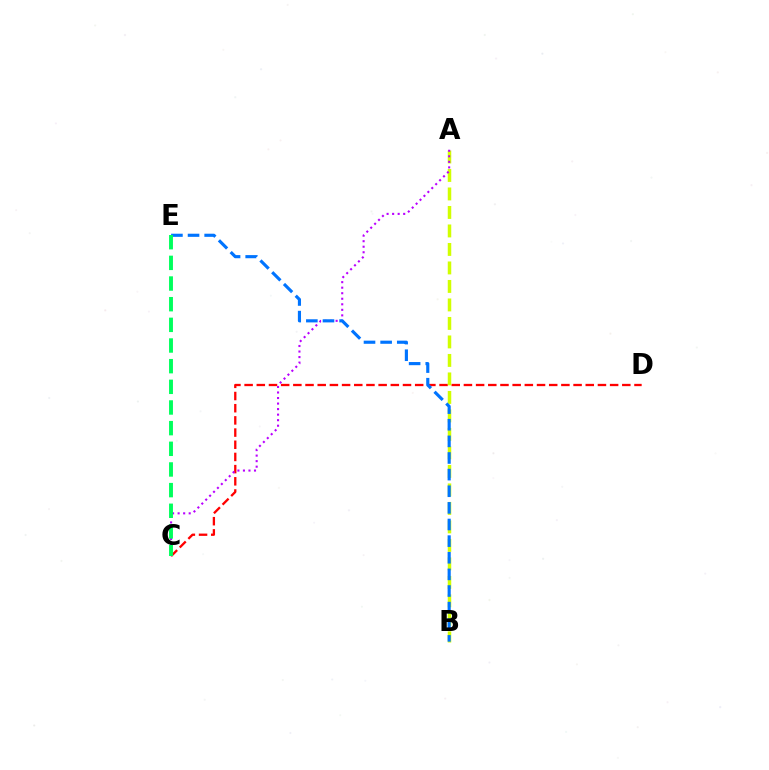{('C', 'D'): [{'color': '#ff0000', 'line_style': 'dashed', 'thickness': 1.66}], ('A', 'B'): [{'color': '#d1ff00', 'line_style': 'dashed', 'thickness': 2.51}], ('A', 'C'): [{'color': '#b900ff', 'line_style': 'dotted', 'thickness': 1.5}], ('B', 'E'): [{'color': '#0074ff', 'line_style': 'dashed', 'thickness': 2.26}], ('C', 'E'): [{'color': '#00ff5c', 'line_style': 'dashed', 'thickness': 2.81}]}